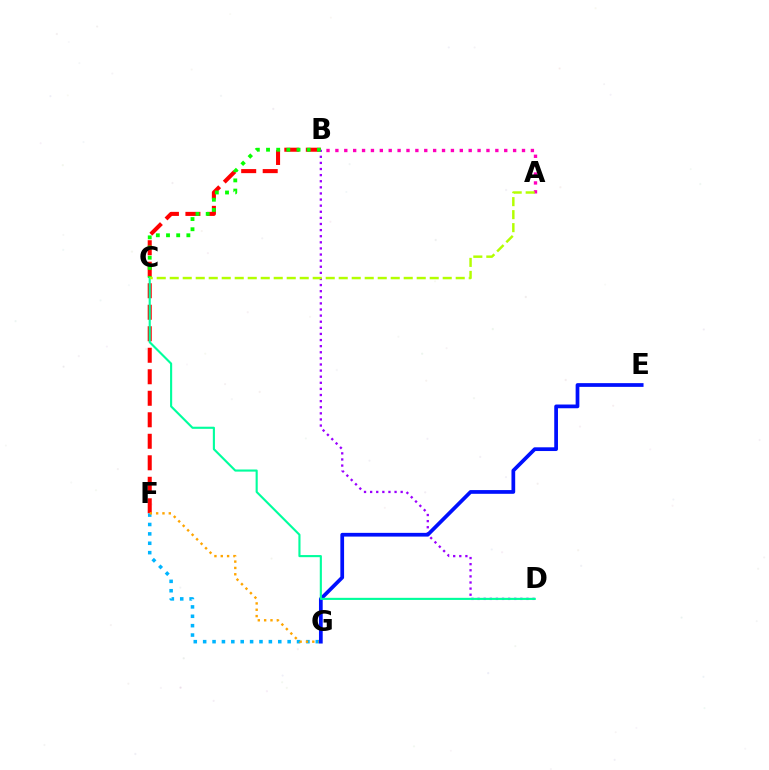{('B', 'F'): [{'color': '#ff0000', 'line_style': 'dashed', 'thickness': 2.92}], ('B', 'D'): [{'color': '#9b00ff', 'line_style': 'dotted', 'thickness': 1.66}], ('F', 'G'): [{'color': '#00b5ff', 'line_style': 'dotted', 'thickness': 2.55}, {'color': '#ffa500', 'line_style': 'dotted', 'thickness': 1.72}], ('A', 'B'): [{'color': '#ff00bd', 'line_style': 'dotted', 'thickness': 2.41}], ('B', 'C'): [{'color': '#08ff00', 'line_style': 'dotted', 'thickness': 2.77}], ('E', 'G'): [{'color': '#0010ff', 'line_style': 'solid', 'thickness': 2.68}], ('C', 'D'): [{'color': '#00ff9d', 'line_style': 'solid', 'thickness': 1.53}], ('A', 'C'): [{'color': '#b3ff00', 'line_style': 'dashed', 'thickness': 1.77}]}